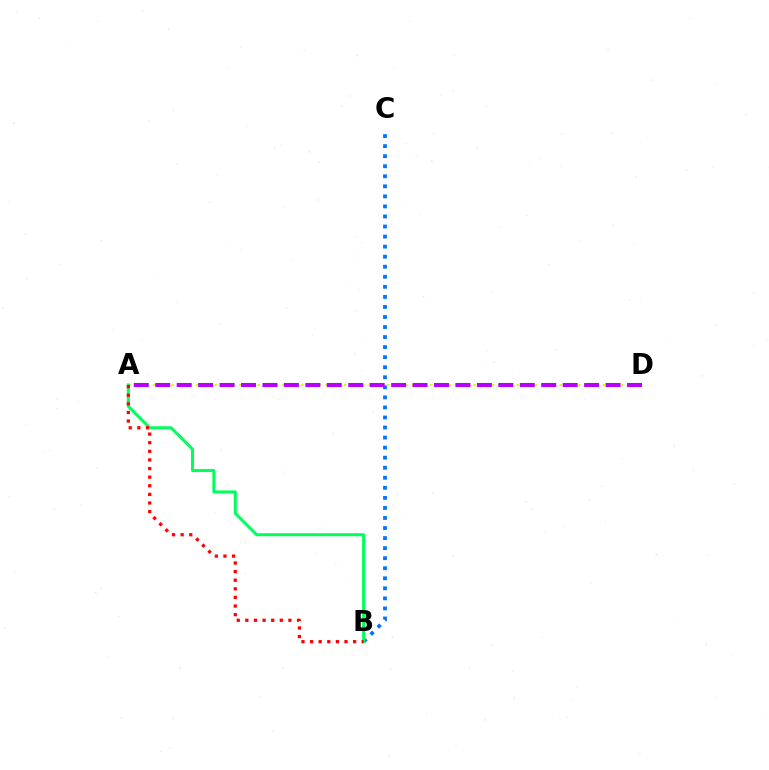{('B', 'C'): [{'color': '#0074ff', 'line_style': 'dotted', 'thickness': 2.73}], ('A', 'D'): [{'color': '#d1ff00', 'line_style': 'dotted', 'thickness': 1.67}, {'color': '#b900ff', 'line_style': 'dashed', 'thickness': 2.91}], ('A', 'B'): [{'color': '#00ff5c', 'line_style': 'solid', 'thickness': 2.18}, {'color': '#ff0000', 'line_style': 'dotted', 'thickness': 2.34}]}